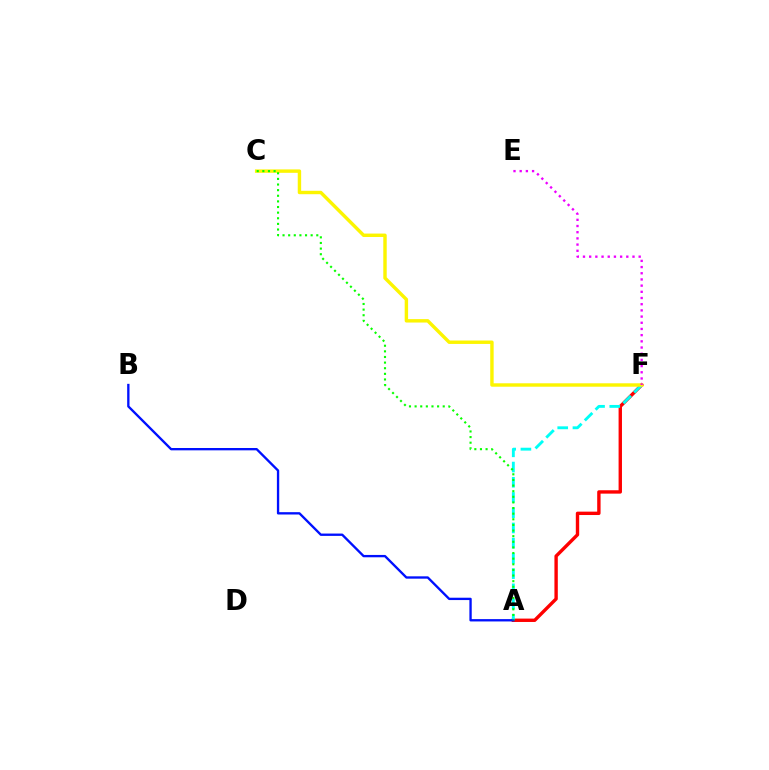{('A', 'F'): [{'color': '#ff0000', 'line_style': 'solid', 'thickness': 2.43}, {'color': '#00fff6', 'line_style': 'dashed', 'thickness': 2.07}], ('C', 'F'): [{'color': '#fcf500', 'line_style': 'solid', 'thickness': 2.46}], ('A', 'B'): [{'color': '#0010ff', 'line_style': 'solid', 'thickness': 1.68}], ('E', 'F'): [{'color': '#ee00ff', 'line_style': 'dotted', 'thickness': 1.68}], ('A', 'C'): [{'color': '#08ff00', 'line_style': 'dotted', 'thickness': 1.53}]}